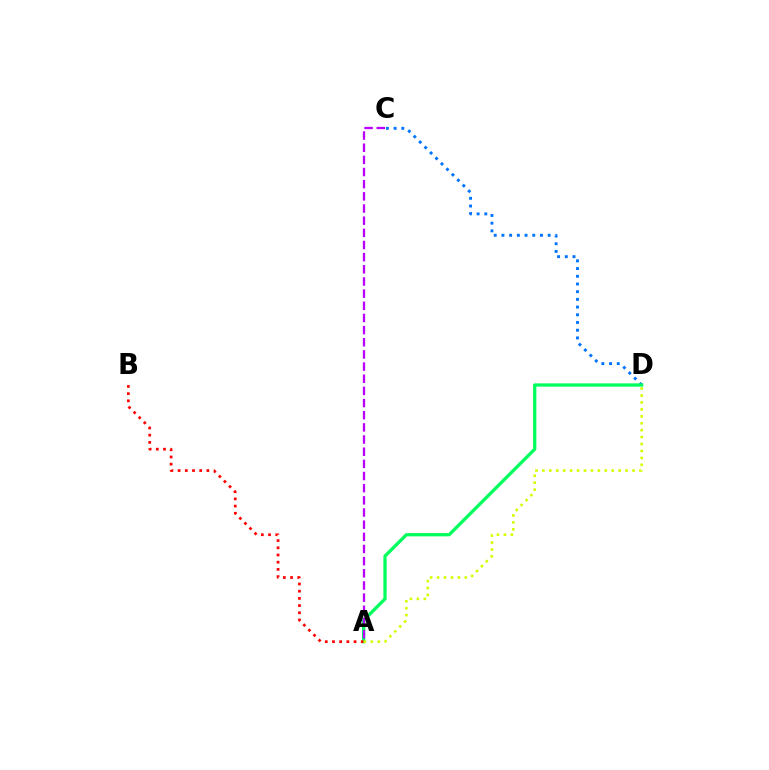{('C', 'D'): [{'color': '#0074ff', 'line_style': 'dotted', 'thickness': 2.09}], ('A', 'D'): [{'color': '#00ff5c', 'line_style': 'solid', 'thickness': 2.35}, {'color': '#d1ff00', 'line_style': 'dotted', 'thickness': 1.88}], ('A', 'C'): [{'color': '#b900ff', 'line_style': 'dashed', 'thickness': 1.65}], ('A', 'B'): [{'color': '#ff0000', 'line_style': 'dotted', 'thickness': 1.96}]}